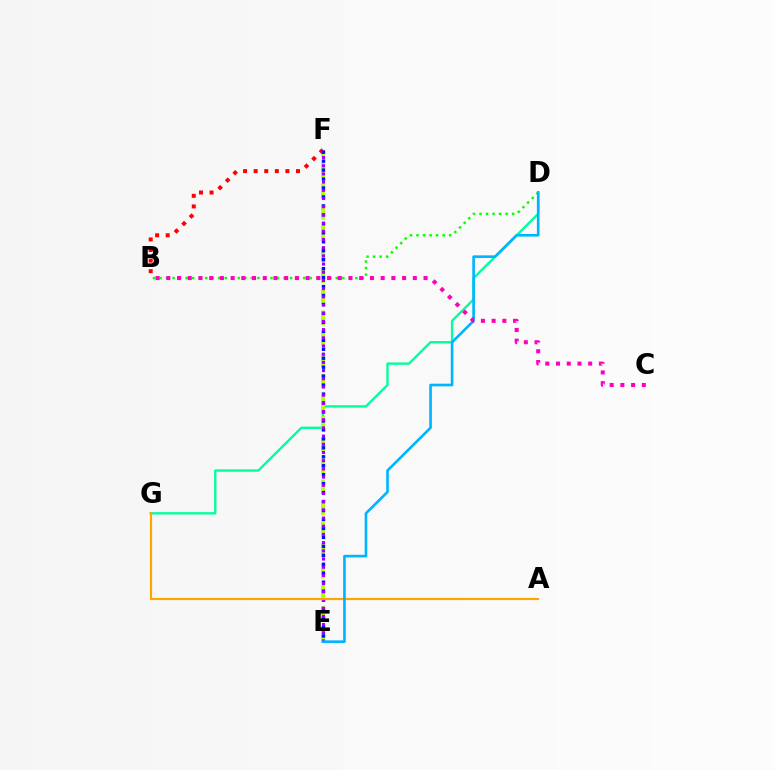{('D', 'G'): [{'color': '#00ff9d', 'line_style': 'solid', 'thickness': 1.7}], ('E', 'F'): [{'color': '#b3ff00', 'line_style': 'dashed', 'thickness': 2.87}, {'color': '#0010ff', 'line_style': 'dotted', 'thickness': 2.43}, {'color': '#9b00ff', 'line_style': 'dotted', 'thickness': 2.23}], ('B', 'F'): [{'color': '#ff0000', 'line_style': 'dotted', 'thickness': 2.88}], ('B', 'D'): [{'color': '#08ff00', 'line_style': 'dotted', 'thickness': 1.77}], ('A', 'G'): [{'color': '#ffa500', 'line_style': 'solid', 'thickness': 1.56}], ('D', 'E'): [{'color': '#00b5ff', 'line_style': 'solid', 'thickness': 1.9}], ('B', 'C'): [{'color': '#ff00bd', 'line_style': 'dotted', 'thickness': 2.91}]}